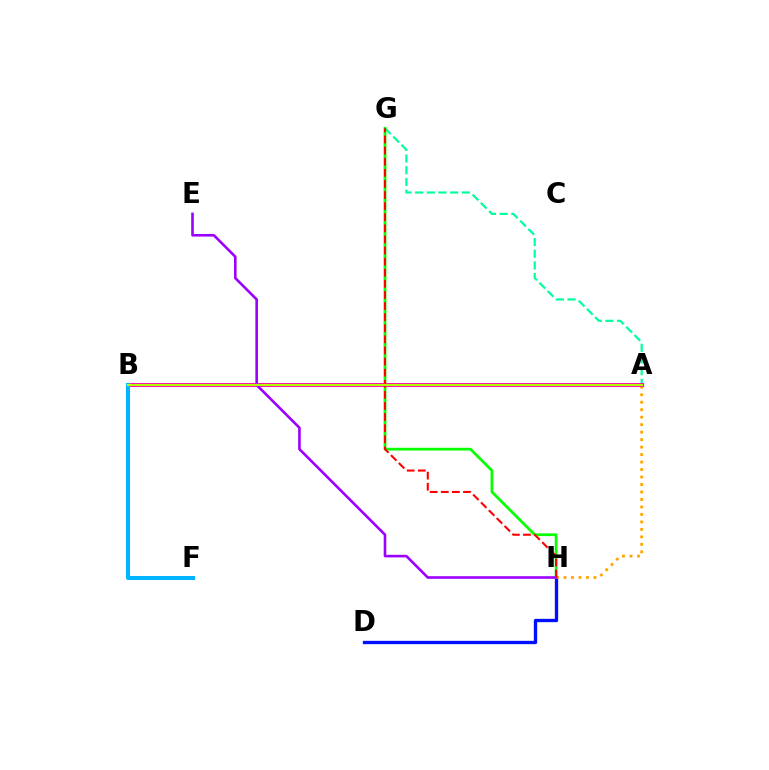{('A', 'G'): [{'color': '#00ff9d', 'line_style': 'dashed', 'thickness': 1.59}], ('D', 'H'): [{'color': '#0010ff', 'line_style': 'solid', 'thickness': 2.39}], ('A', 'H'): [{'color': '#ffa500', 'line_style': 'dotted', 'thickness': 2.03}], ('G', 'H'): [{'color': '#08ff00', 'line_style': 'solid', 'thickness': 1.98}, {'color': '#ff0000', 'line_style': 'dashed', 'thickness': 1.51}], ('A', 'B'): [{'color': '#ff00bd', 'line_style': 'solid', 'thickness': 2.92}, {'color': '#b3ff00', 'line_style': 'solid', 'thickness': 1.57}], ('B', 'F'): [{'color': '#00b5ff', 'line_style': 'solid', 'thickness': 2.89}], ('E', 'H'): [{'color': '#9b00ff', 'line_style': 'solid', 'thickness': 1.88}]}